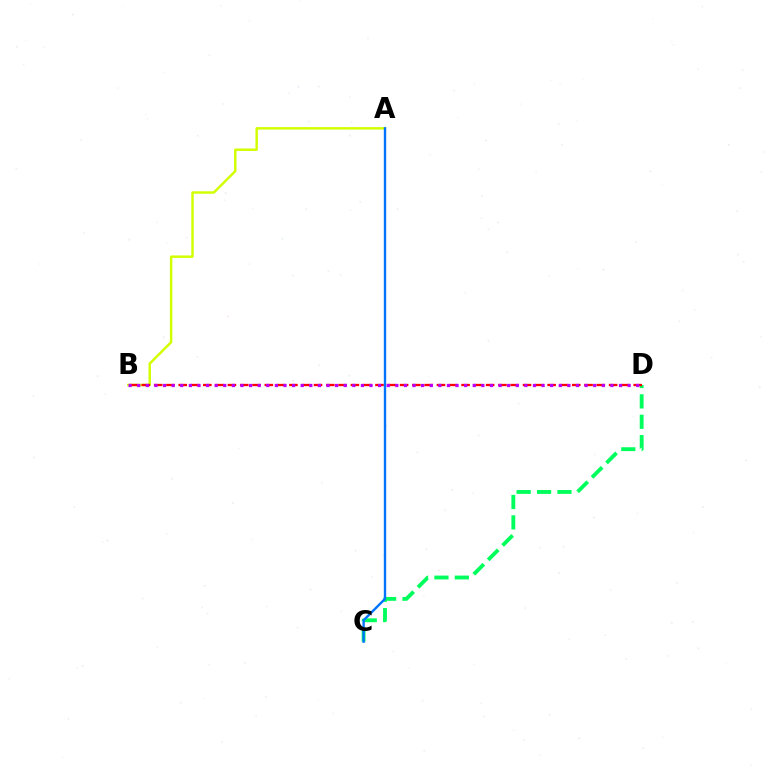{('A', 'B'): [{'color': '#d1ff00', 'line_style': 'solid', 'thickness': 1.76}], ('C', 'D'): [{'color': '#00ff5c', 'line_style': 'dashed', 'thickness': 2.77}], ('B', 'D'): [{'color': '#ff0000', 'line_style': 'dashed', 'thickness': 1.67}, {'color': '#b900ff', 'line_style': 'dotted', 'thickness': 2.34}], ('A', 'C'): [{'color': '#0074ff', 'line_style': 'solid', 'thickness': 1.71}]}